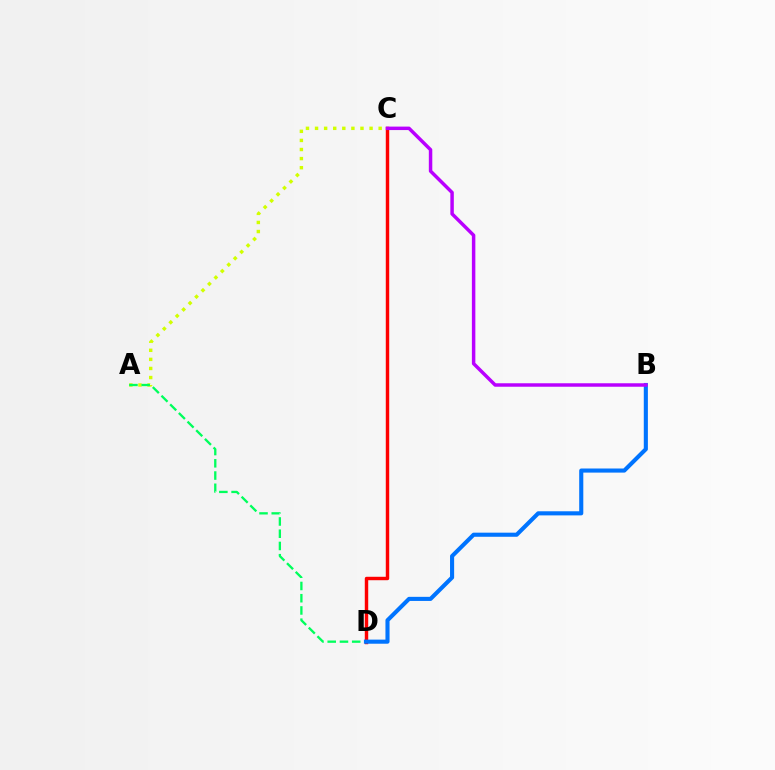{('A', 'C'): [{'color': '#d1ff00', 'line_style': 'dotted', 'thickness': 2.47}], ('A', 'D'): [{'color': '#00ff5c', 'line_style': 'dashed', 'thickness': 1.66}], ('C', 'D'): [{'color': '#ff0000', 'line_style': 'solid', 'thickness': 2.47}], ('B', 'D'): [{'color': '#0074ff', 'line_style': 'solid', 'thickness': 2.95}], ('B', 'C'): [{'color': '#b900ff', 'line_style': 'solid', 'thickness': 2.5}]}